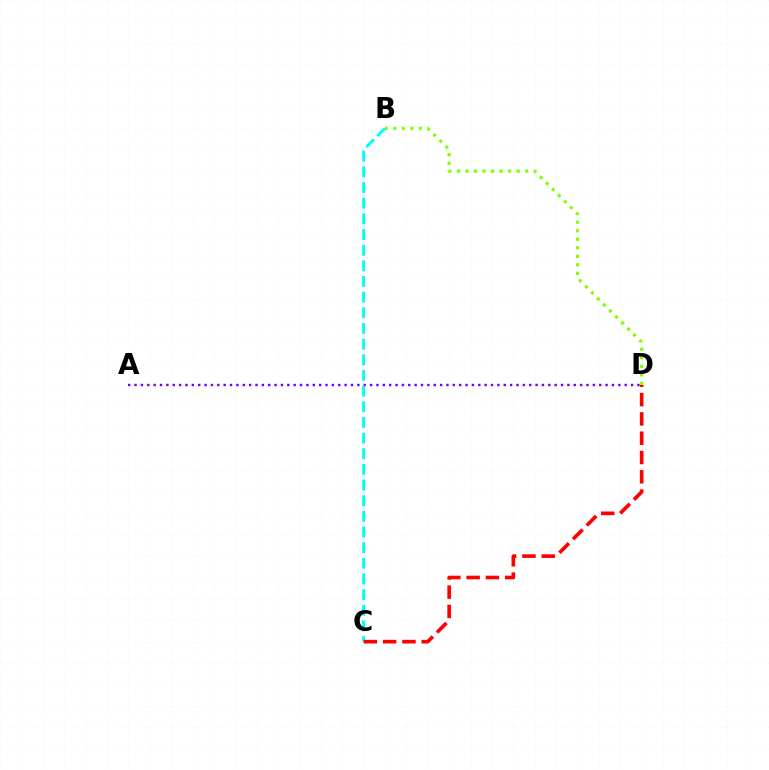{('B', 'D'): [{'color': '#84ff00', 'line_style': 'dotted', 'thickness': 2.32}], ('A', 'D'): [{'color': '#7200ff', 'line_style': 'dotted', 'thickness': 1.73}], ('B', 'C'): [{'color': '#00fff6', 'line_style': 'dashed', 'thickness': 2.13}], ('C', 'D'): [{'color': '#ff0000', 'line_style': 'dashed', 'thickness': 2.62}]}